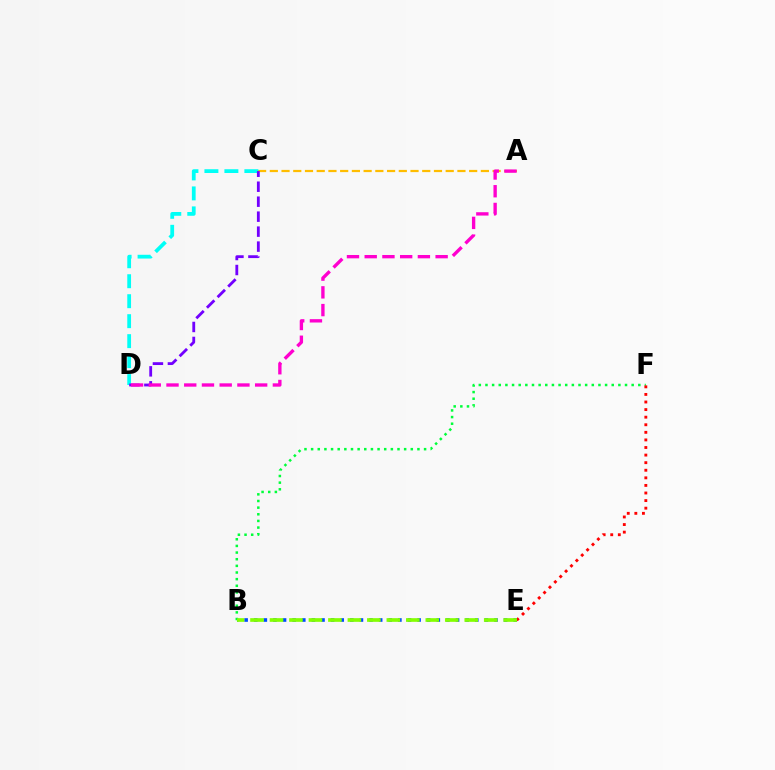{('B', 'F'): [{'color': '#00ff39', 'line_style': 'dotted', 'thickness': 1.81}], ('A', 'C'): [{'color': '#ffbd00', 'line_style': 'dashed', 'thickness': 1.59}], ('E', 'F'): [{'color': '#ff0000', 'line_style': 'dotted', 'thickness': 2.06}], ('B', 'E'): [{'color': '#004bff', 'line_style': 'dotted', 'thickness': 2.61}, {'color': '#84ff00', 'line_style': 'dashed', 'thickness': 2.65}], ('C', 'D'): [{'color': '#00fff6', 'line_style': 'dashed', 'thickness': 2.71}, {'color': '#7200ff', 'line_style': 'dashed', 'thickness': 2.03}], ('A', 'D'): [{'color': '#ff00cf', 'line_style': 'dashed', 'thickness': 2.41}]}